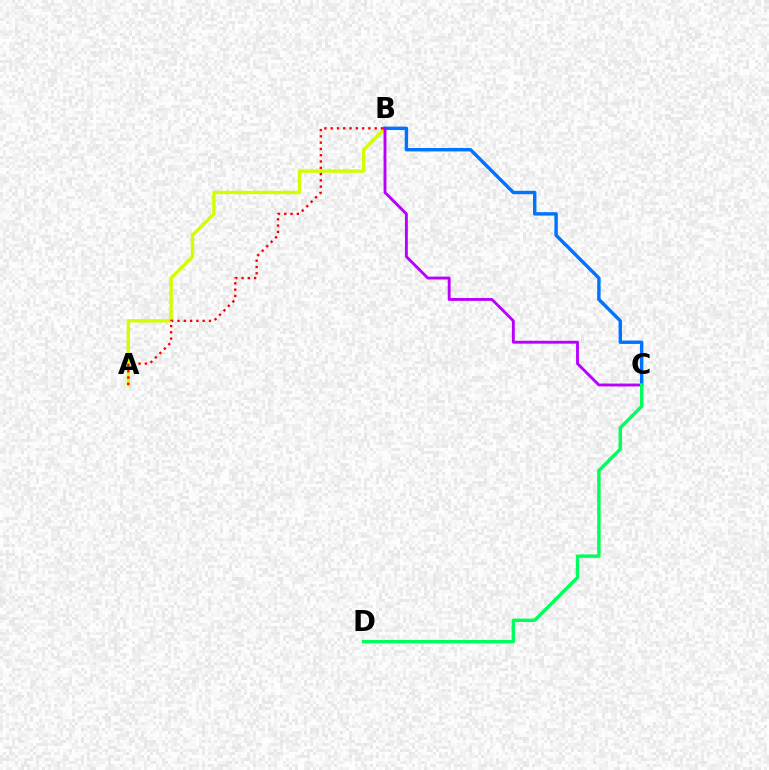{('A', 'B'): [{'color': '#d1ff00', 'line_style': 'solid', 'thickness': 2.43}, {'color': '#ff0000', 'line_style': 'dotted', 'thickness': 1.71}], ('B', 'C'): [{'color': '#0074ff', 'line_style': 'solid', 'thickness': 2.46}, {'color': '#b900ff', 'line_style': 'solid', 'thickness': 2.07}], ('C', 'D'): [{'color': '#00ff5c', 'line_style': 'solid', 'thickness': 2.45}]}